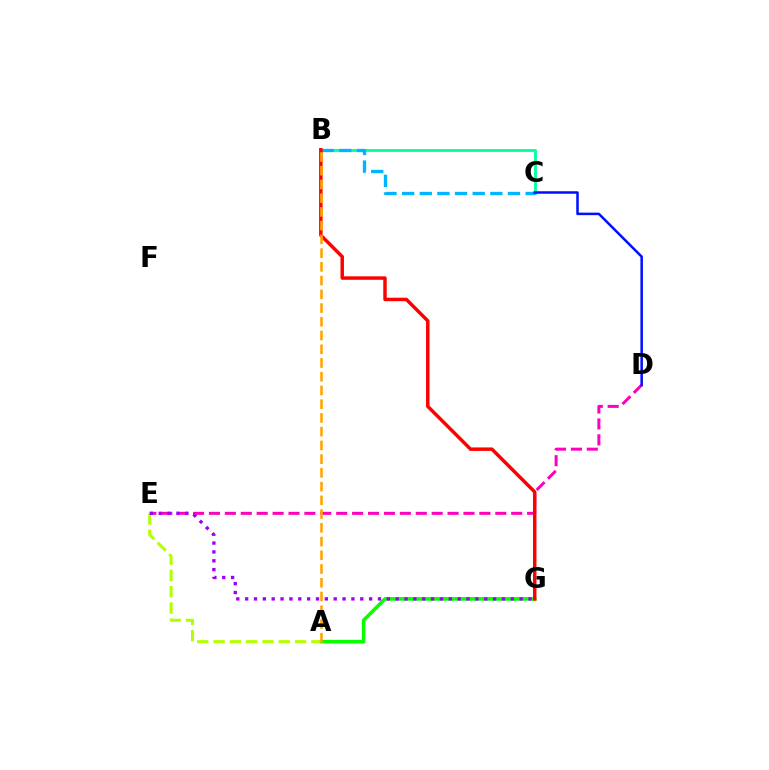{('D', 'E'): [{'color': '#ff00bd', 'line_style': 'dashed', 'thickness': 2.16}], ('B', 'C'): [{'color': '#00ff9d', 'line_style': 'solid', 'thickness': 2.02}, {'color': '#00b5ff', 'line_style': 'dashed', 'thickness': 2.4}], ('A', 'G'): [{'color': '#08ff00', 'line_style': 'solid', 'thickness': 2.57}], ('A', 'E'): [{'color': '#b3ff00', 'line_style': 'dashed', 'thickness': 2.22}], ('B', 'G'): [{'color': '#ff0000', 'line_style': 'solid', 'thickness': 2.5}], ('E', 'G'): [{'color': '#9b00ff', 'line_style': 'dotted', 'thickness': 2.41}], ('C', 'D'): [{'color': '#0010ff', 'line_style': 'solid', 'thickness': 1.81}], ('A', 'B'): [{'color': '#ffa500', 'line_style': 'dashed', 'thickness': 1.87}]}